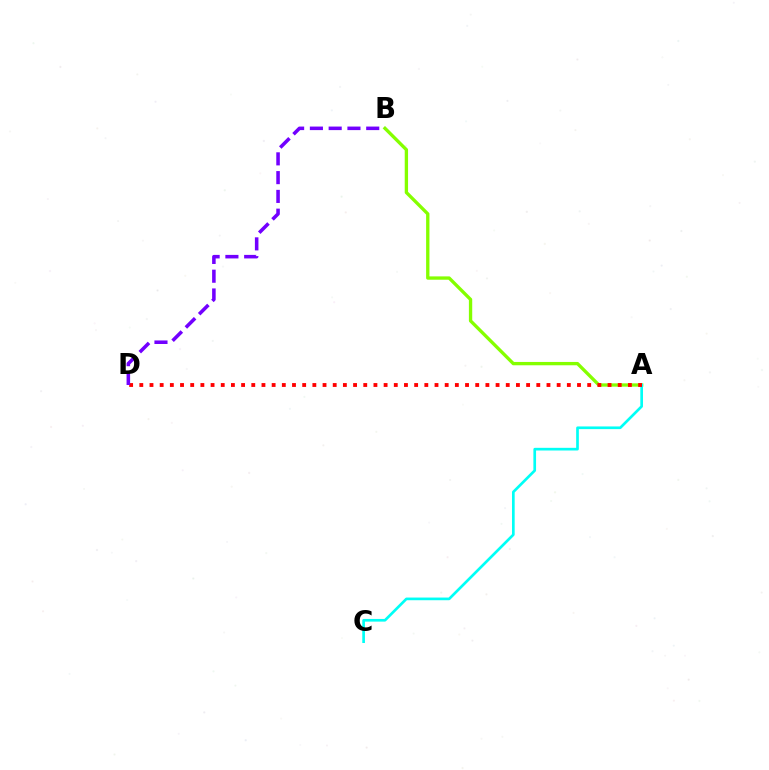{('A', 'B'): [{'color': '#84ff00', 'line_style': 'solid', 'thickness': 2.4}], ('A', 'C'): [{'color': '#00fff6', 'line_style': 'solid', 'thickness': 1.93}], ('A', 'D'): [{'color': '#ff0000', 'line_style': 'dotted', 'thickness': 2.77}], ('B', 'D'): [{'color': '#7200ff', 'line_style': 'dashed', 'thickness': 2.55}]}